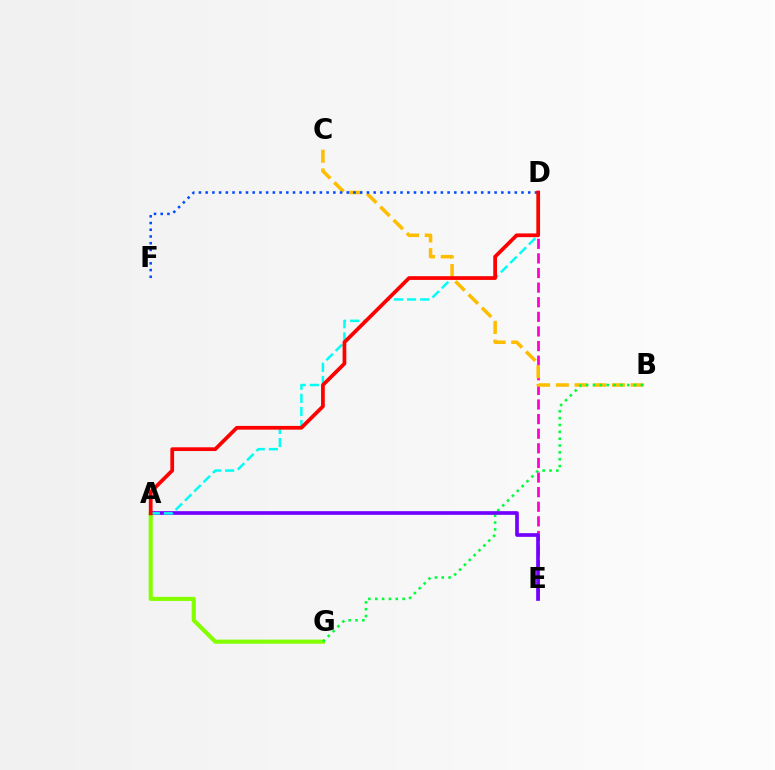{('D', 'E'): [{'color': '#ff00cf', 'line_style': 'dashed', 'thickness': 1.98}], ('B', 'C'): [{'color': '#ffbd00', 'line_style': 'dashed', 'thickness': 2.54}], ('A', 'G'): [{'color': '#84ff00', 'line_style': 'solid', 'thickness': 2.96}], ('B', 'G'): [{'color': '#00ff39', 'line_style': 'dotted', 'thickness': 1.86}], ('A', 'E'): [{'color': '#7200ff', 'line_style': 'solid', 'thickness': 2.64}], ('A', 'D'): [{'color': '#00fff6', 'line_style': 'dashed', 'thickness': 1.78}, {'color': '#ff0000', 'line_style': 'solid', 'thickness': 2.69}], ('D', 'F'): [{'color': '#004bff', 'line_style': 'dotted', 'thickness': 1.83}]}